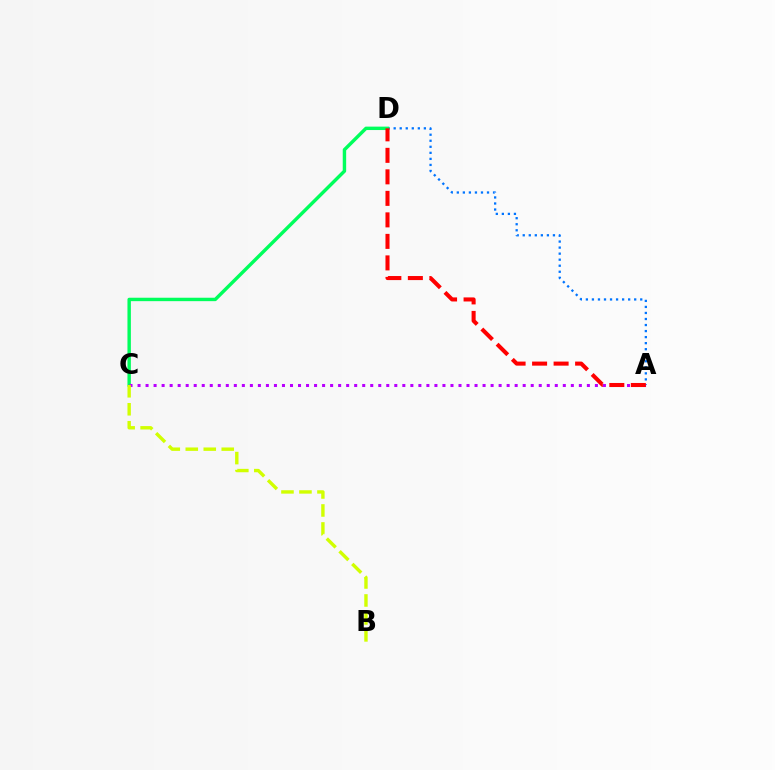{('A', 'D'): [{'color': '#0074ff', 'line_style': 'dotted', 'thickness': 1.64}, {'color': '#ff0000', 'line_style': 'dashed', 'thickness': 2.92}], ('C', 'D'): [{'color': '#00ff5c', 'line_style': 'solid', 'thickness': 2.46}], ('A', 'C'): [{'color': '#b900ff', 'line_style': 'dotted', 'thickness': 2.18}], ('B', 'C'): [{'color': '#d1ff00', 'line_style': 'dashed', 'thickness': 2.44}]}